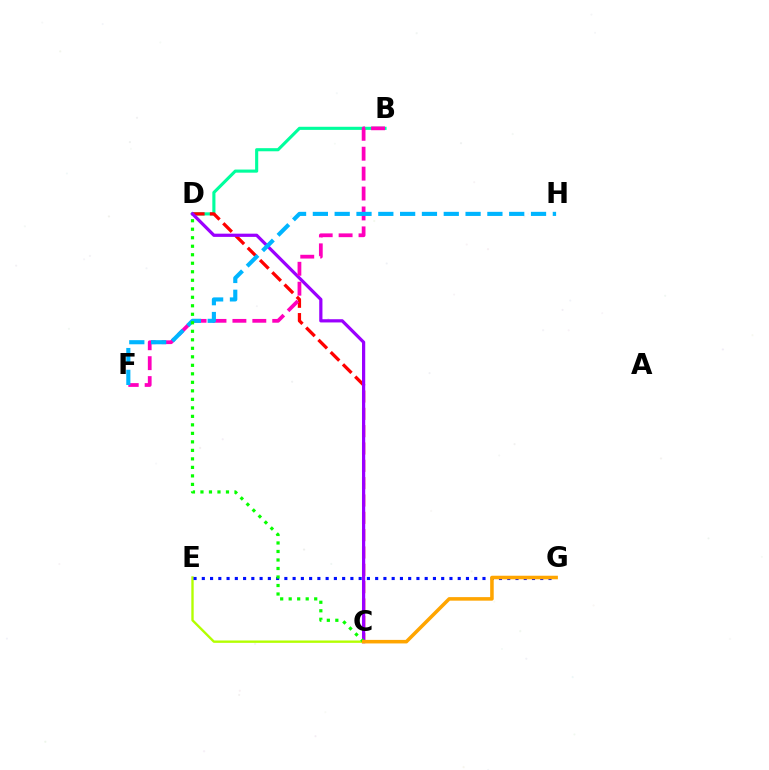{('B', 'D'): [{'color': '#00ff9d', 'line_style': 'solid', 'thickness': 2.24}], ('C', 'D'): [{'color': '#ff0000', 'line_style': 'dashed', 'thickness': 2.35}, {'color': '#9b00ff', 'line_style': 'solid', 'thickness': 2.32}, {'color': '#08ff00', 'line_style': 'dotted', 'thickness': 2.31}], ('B', 'F'): [{'color': '#ff00bd', 'line_style': 'dashed', 'thickness': 2.71}], ('F', 'H'): [{'color': '#00b5ff', 'line_style': 'dashed', 'thickness': 2.96}], ('C', 'E'): [{'color': '#b3ff00', 'line_style': 'solid', 'thickness': 1.7}], ('E', 'G'): [{'color': '#0010ff', 'line_style': 'dotted', 'thickness': 2.24}], ('C', 'G'): [{'color': '#ffa500', 'line_style': 'solid', 'thickness': 2.55}]}